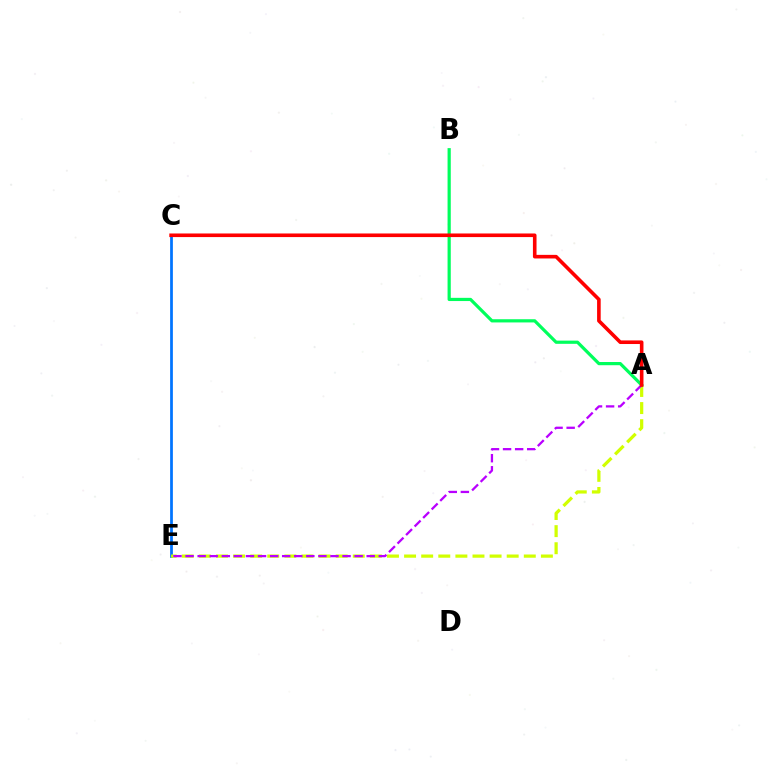{('C', 'E'): [{'color': '#0074ff', 'line_style': 'solid', 'thickness': 1.98}], ('A', 'E'): [{'color': '#d1ff00', 'line_style': 'dashed', 'thickness': 2.32}, {'color': '#b900ff', 'line_style': 'dashed', 'thickness': 1.64}], ('A', 'B'): [{'color': '#00ff5c', 'line_style': 'solid', 'thickness': 2.31}], ('A', 'C'): [{'color': '#ff0000', 'line_style': 'solid', 'thickness': 2.59}]}